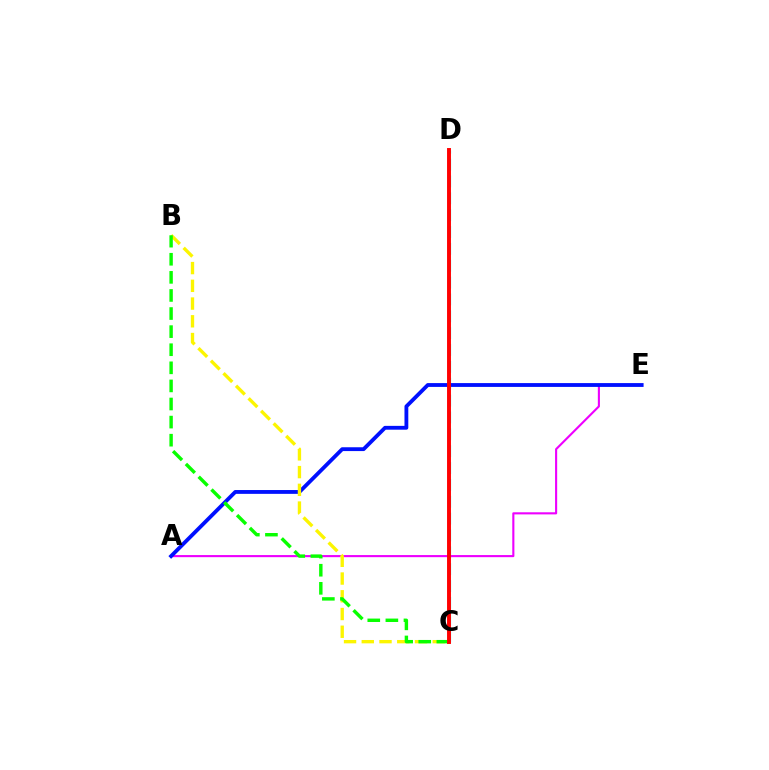{('C', 'D'): [{'color': '#00fff6', 'line_style': 'dashed', 'thickness': 2.29}, {'color': '#ff0000', 'line_style': 'solid', 'thickness': 2.82}], ('A', 'E'): [{'color': '#ee00ff', 'line_style': 'solid', 'thickness': 1.52}, {'color': '#0010ff', 'line_style': 'solid', 'thickness': 2.75}], ('B', 'C'): [{'color': '#fcf500', 'line_style': 'dashed', 'thickness': 2.41}, {'color': '#08ff00', 'line_style': 'dashed', 'thickness': 2.46}]}